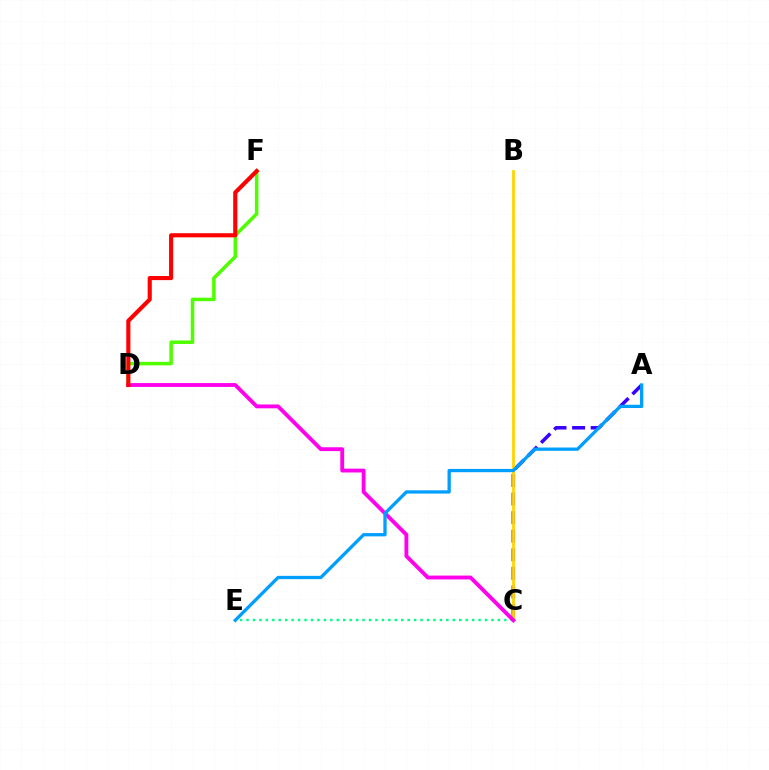{('A', 'C'): [{'color': '#3700ff', 'line_style': 'dashed', 'thickness': 2.52}], ('C', 'E'): [{'color': '#00ff86', 'line_style': 'dotted', 'thickness': 1.75}], ('B', 'C'): [{'color': '#ffd500', 'line_style': 'solid', 'thickness': 2.01}], ('D', 'F'): [{'color': '#4fff00', 'line_style': 'solid', 'thickness': 2.53}, {'color': '#ff0000', 'line_style': 'solid', 'thickness': 2.97}], ('C', 'D'): [{'color': '#ff00ed', 'line_style': 'solid', 'thickness': 2.78}], ('A', 'E'): [{'color': '#009eff', 'line_style': 'solid', 'thickness': 2.37}]}